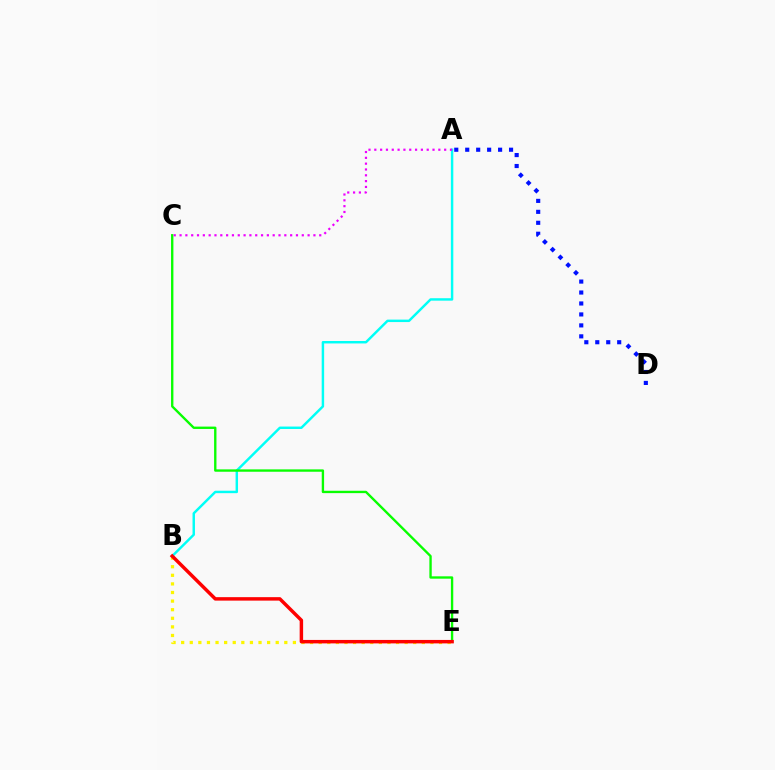{('B', 'E'): [{'color': '#fcf500', 'line_style': 'dotted', 'thickness': 2.34}, {'color': '#ff0000', 'line_style': 'solid', 'thickness': 2.49}], ('A', 'D'): [{'color': '#0010ff', 'line_style': 'dotted', 'thickness': 2.98}], ('A', 'B'): [{'color': '#00fff6', 'line_style': 'solid', 'thickness': 1.76}], ('C', 'E'): [{'color': '#08ff00', 'line_style': 'solid', 'thickness': 1.7}], ('A', 'C'): [{'color': '#ee00ff', 'line_style': 'dotted', 'thickness': 1.58}]}